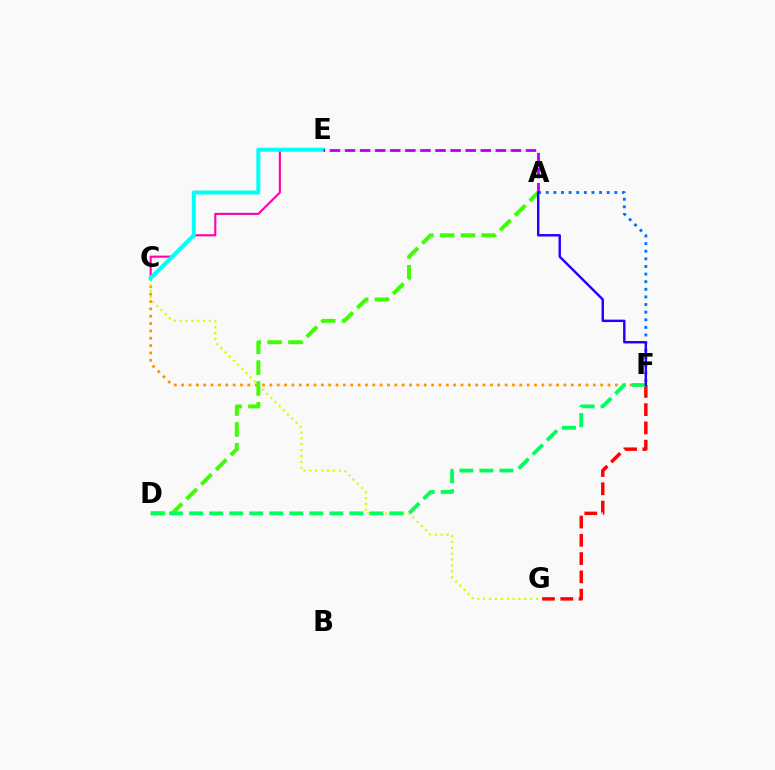{('C', 'F'): [{'color': '#ff9400', 'line_style': 'dotted', 'thickness': 2.0}], ('C', 'G'): [{'color': '#d1ff00', 'line_style': 'dotted', 'thickness': 1.6}], ('A', 'D'): [{'color': '#3dff00', 'line_style': 'dashed', 'thickness': 2.83}], ('C', 'E'): [{'color': '#ff00ac', 'line_style': 'solid', 'thickness': 1.51}, {'color': '#00fff6', 'line_style': 'solid', 'thickness': 2.88}], ('F', 'G'): [{'color': '#ff0000', 'line_style': 'dashed', 'thickness': 2.48}], ('D', 'F'): [{'color': '#00ff5c', 'line_style': 'dashed', 'thickness': 2.72}], ('A', 'E'): [{'color': '#b900ff', 'line_style': 'dashed', 'thickness': 2.05}], ('A', 'F'): [{'color': '#0074ff', 'line_style': 'dotted', 'thickness': 2.07}, {'color': '#2500ff', 'line_style': 'solid', 'thickness': 1.74}]}